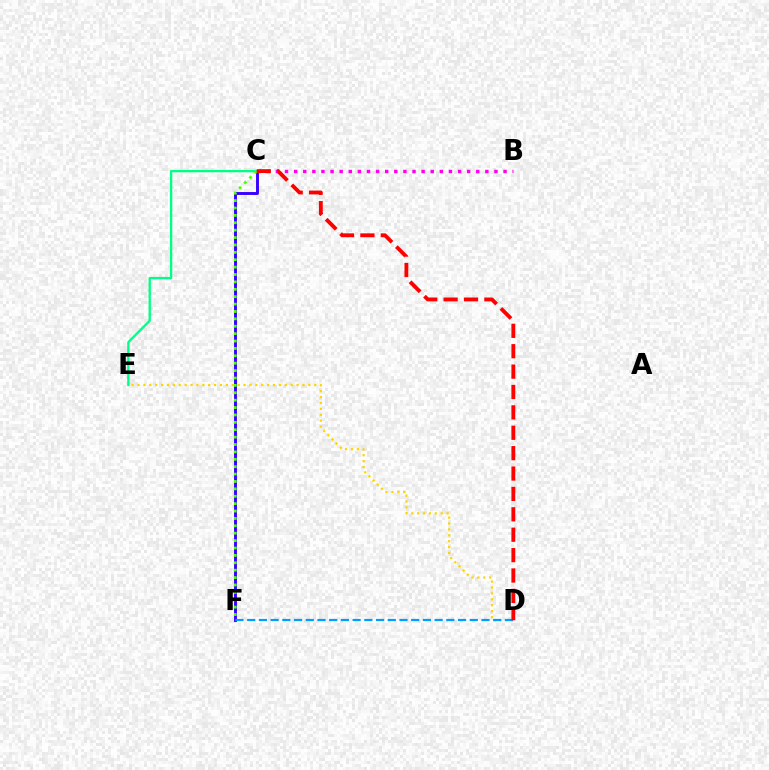{('C', 'F'): [{'color': '#3700ff', 'line_style': 'solid', 'thickness': 2.09}, {'color': '#4fff00', 'line_style': 'dotted', 'thickness': 2.01}], ('C', 'E'): [{'color': '#00ff86', 'line_style': 'solid', 'thickness': 1.67}], ('D', 'E'): [{'color': '#ffd500', 'line_style': 'dotted', 'thickness': 1.6}], ('B', 'C'): [{'color': '#ff00ed', 'line_style': 'dotted', 'thickness': 2.47}], ('D', 'F'): [{'color': '#009eff', 'line_style': 'dashed', 'thickness': 1.59}], ('C', 'D'): [{'color': '#ff0000', 'line_style': 'dashed', 'thickness': 2.77}]}